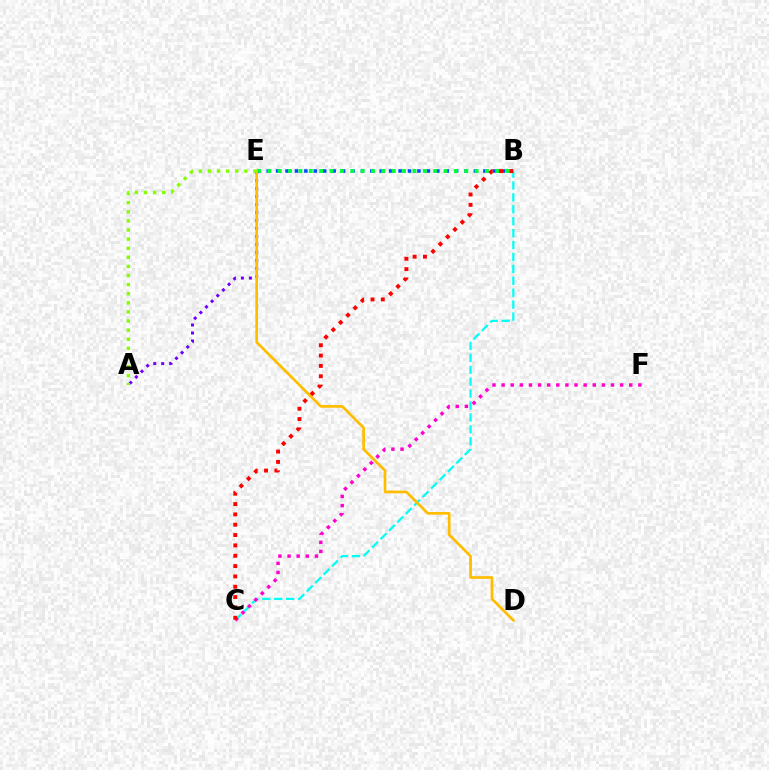{('B', 'E'): [{'color': '#004bff', 'line_style': 'dotted', 'thickness': 2.56}, {'color': '#00ff39', 'line_style': 'dotted', 'thickness': 2.82}], ('B', 'C'): [{'color': '#00fff6', 'line_style': 'dashed', 'thickness': 1.62}, {'color': '#ff0000', 'line_style': 'dotted', 'thickness': 2.81}], ('C', 'F'): [{'color': '#ff00cf', 'line_style': 'dotted', 'thickness': 2.48}], ('A', 'E'): [{'color': '#7200ff', 'line_style': 'dotted', 'thickness': 2.17}, {'color': '#84ff00', 'line_style': 'dotted', 'thickness': 2.47}], ('D', 'E'): [{'color': '#ffbd00', 'line_style': 'solid', 'thickness': 1.94}]}